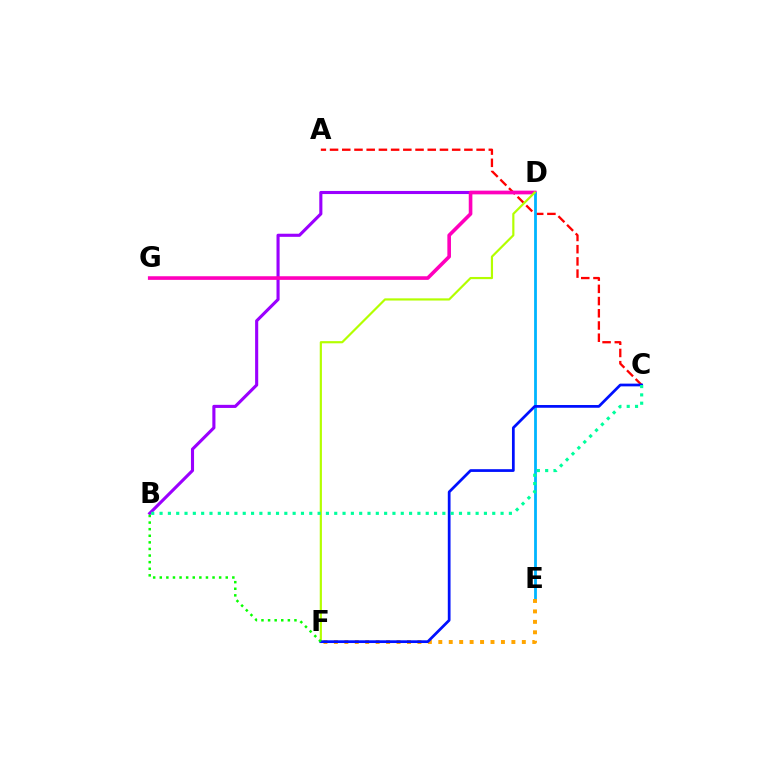{('B', 'D'): [{'color': '#9b00ff', 'line_style': 'solid', 'thickness': 2.24}], ('A', 'C'): [{'color': '#ff0000', 'line_style': 'dashed', 'thickness': 1.66}], ('D', 'G'): [{'color': '#ff00bd', 'line_style': 'solid', 'thickness': 2.61}], ('D', 'E'): [{'color': '#00b5ff', 'line_style': 'solid', 'thickness': 2.01}], ('E', 'F'): [{'color': '#ffa500', 'line_style': 'dotted', 'thickness': 2.84}], ('D', 'F'): [{'color': '#b3ff00', 'line_style': 'solid', 'thickness': 1.57}], ('C', 'F'): [{'color': '#0010ff', 'line_style': 'solid', 'thickness': 1.97}], ('B', 'F'): [{'color': '#08ff00', 'line_style': 'dotted', 'thickness': 1.79}], ('B', 'C'): [{'color': '#00ff9d', 'line_style': 'dotted', 'thickness': 2.26}]}